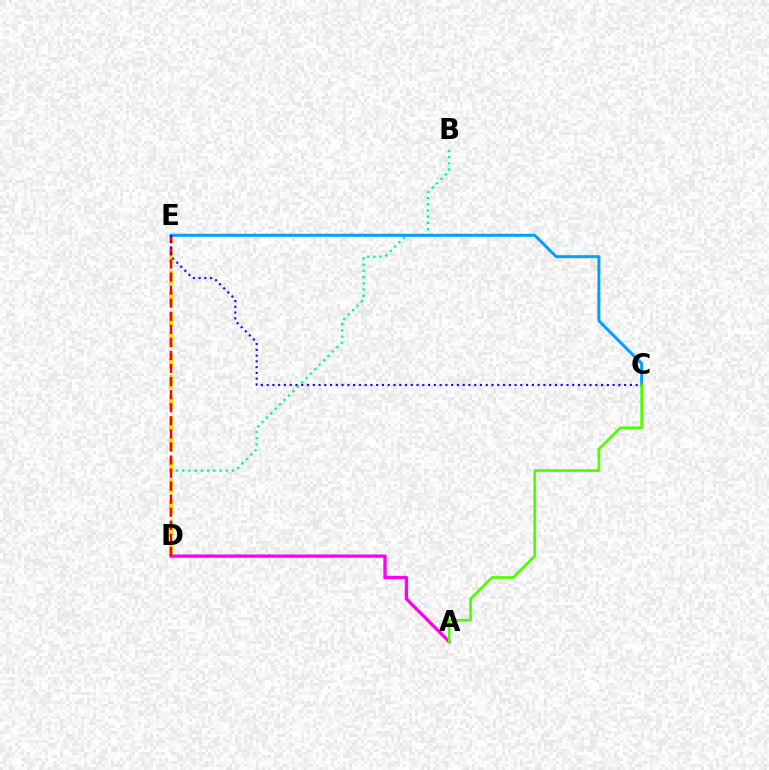{('B', 'D'): [{'color': '#00ff86', 'line_style': 'dotted', 'thickness': 1.69}], ('D', 'E'): [{'color': '#ffd500', 'line_style': 'dashed', 'thickness': 2.83}, {'color': '#ff0000', 'line_style': 'dashed', 'thickness': 1.77}], ('C', 'E'): [{'color': '#009eff', 'line_style': 'solid', 'thickness': 2.13}, {'color': '#3700ff', 'line_style': 'dotted', 'thickness': 1.57}], ('A', 'D'): [{'color': '#ff00ed', 'line_style': 'solid', 'thickness': 2.38}], ('A', 'C'): [{'color': '#4fff00', 'line_style': 'solid', 'thickness': 1.95}]}